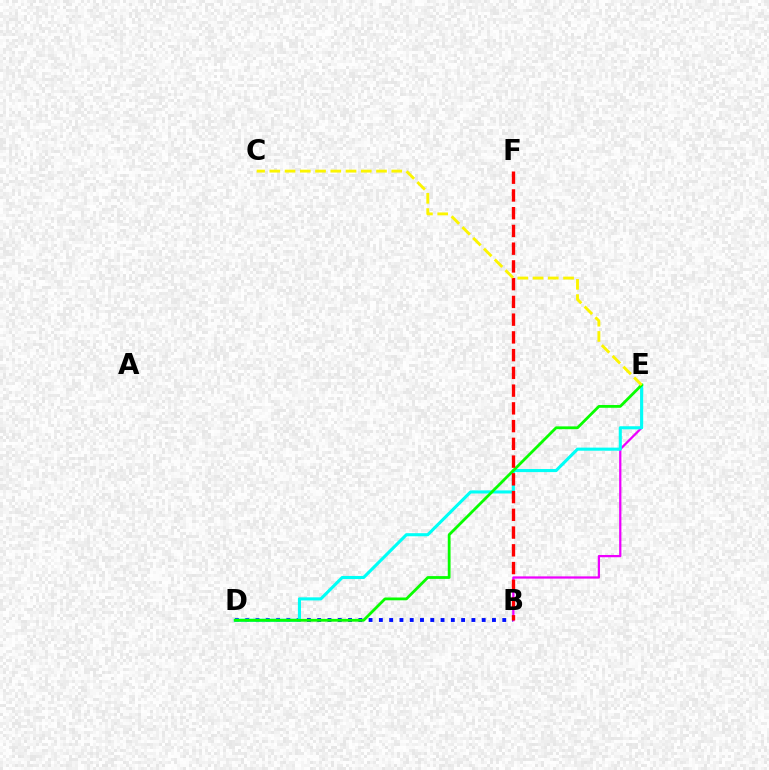{('B', 'E'): [{'color': '#ee00ff', 'line_style': 'solid', 'thickness': 1.62}], ('B', 'D'): [{'color': '#0010ff', 'line_style': 'dotted', 'thickness': 2.79}], ('D', 'E'): [{'color': '#00fff6', 'line_style': 'solid', 'thickness': 2.22}, {'color': '#08ff00', 'line_style': 'solid', 'thickness': 2.01}], ('B', 'F'): [{'color': '#ff0000', 'line_style': 'dashed', 'thickness': 2.41}], ('C', 'E'): [{'color': '#fcf500', 'line_style': 'dashed', 'thickness': 2.07}]}